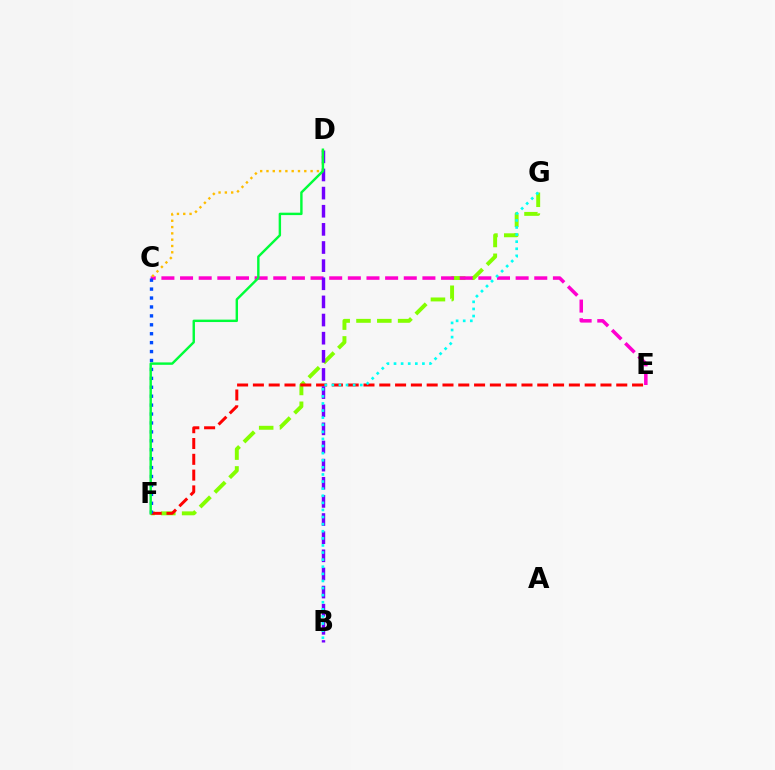{('F', 'G'): [{'color': '#84ff00', 'line_style': 'dashed', 'thickness': 2.83}], ('E', 'F'): [{'color': '#ff0000', 'line_style': 'dashed', 'thickness': 2.15}], ('C', 'E'): [{'color': '#ff00cf', 'line_style': 'dashed', 'thickness': 2.53}], ('C', 'D'): [{'color': '#ffbd00', 'line_style': 'dotted', 'thickness': 1.71}], ('B', 'D'): [{'color': '#7200ff', 'line_style': 'dashed', 'thickness': 2.46}], ('B', 'G'): [{'color': '#00fff6', 'line_style': 'dotted', 'thickness': 1.93}], ('C', 'F'): [{'color': '#004bff', 'line_style': 'dotted', 'thickness': 2.42}], ('D', 'F'): [{'color': '#00ff39', 'line_style': 'solid', 'thickness': 1.74}]}